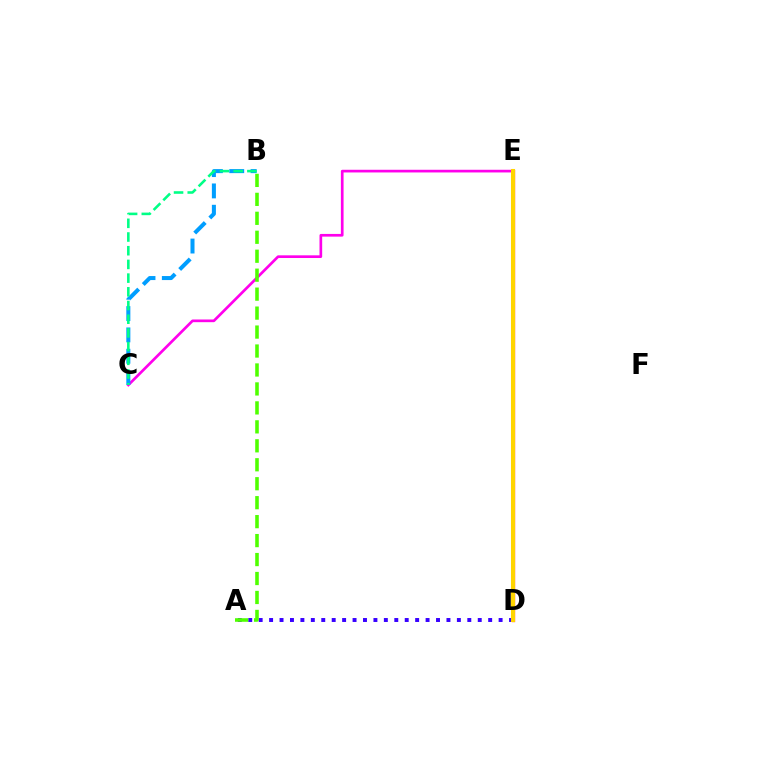{('D', 'E'): [{'color': '#ff0000', 'line_style': 'solid', 'thickness': 2.35}, {'color': '#ffd500', 'line_style': 'solid', 'thickness': 2.93}], ('C', 'E'): [{'color': '#ff00ed', 'line_style': 'solid', 'thickness': 1.93}], ('A', 'D'): [{'color': '#3700ff', 'line_style': 'dotted', 'thickness': 2.83}], ('B', 'C'): [{'color': '#009eff', 'line_style': 'dashed', 'thickness': 2.9}, {'color': '#00ff86', 'line_style': 'dashed', 'thickness': 1.86}], ('A', 'B'): [{'color': '#4fff00', 'line_style': 'dashed', 'thickness': 2.58}]}